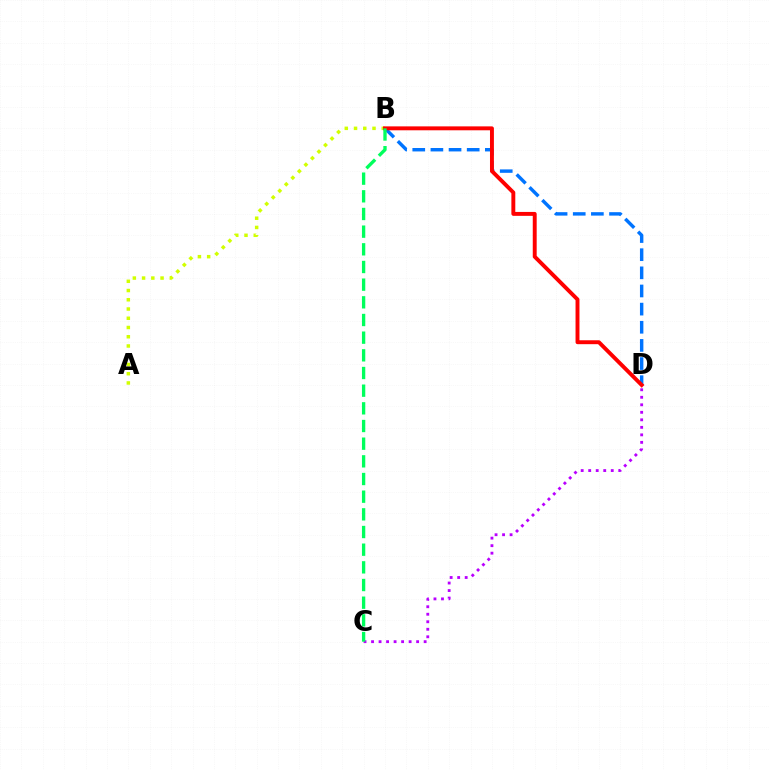{('B', 'D'): [{'color': '#0074ff', 'line_style': 'dashed', 'thickness': 2.46}, {'color': '#ff0000', 'line_style': 'solid', 'thickness': 2.82}], ('C', 'D'): [{'color': '#b900ff', 'line_style': 'dotted', 'thickness': 2.04}], ('A', 'B'): [{'color': '#d1ff00', 'line_style': 'dotted', 'thickness': 2.51}], ('B', 'C'): [{'color': '#00ff5c', 'line_style': 'dashed', 'thickness': 2.4}]}